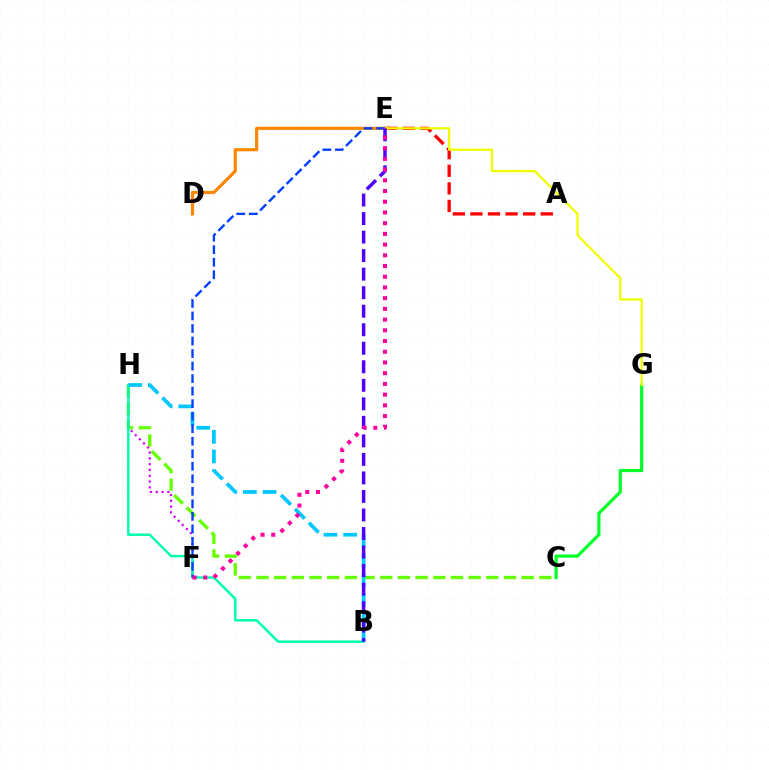{('C', 'H'): [{'color': '#66ff00', 'line_style': 'dashed', 'thickness': 2.4}], ('C', 'G'): [{'color': '#00ff27', 'line_style': 'solid', 'thickness': 2.28}], ('F', 'H'): [{'color': '#d600ff', 'line_style': 'dotted', 'thickness': 1.58}], ('B', 'H'): [{'color': '#00ffaf', 'line_style': 'solid', 'thickness': 1.78}, {'color': '#00c7ff', 'line_style': 'dashed', 'thickness': 2.67}], ('A', 'E'): [{'color': '#ff0000', 'line_style': 'dashed', 'thickness': 2.39}], ('D', 'E'): [{'color': '#ff8800', 'line_style': 'solid', 'thickness': 2.3}], ('E', 'G'): [{'color': '#eeff00', 'line_style': 'solid', 'thickness': 1.63}], ('B', 'E'): [{'color': '#4f00ff', 'line_style': 'dashed', 'thickness': 2.52}], ('E', 'F'): [{'color': '#003fff', 'line_style': 'dashed', 'thickness': 1.7}, {'color': '#ff00a0', 'line_style': 'dotted', 'thickness': 2.91}]}